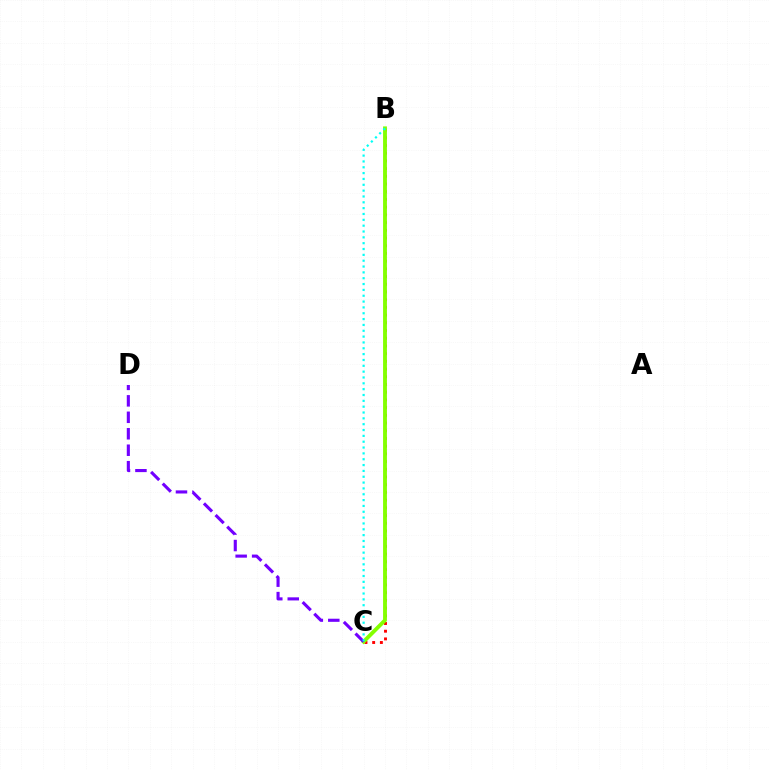{('B', 'C'): [{'color': '#ff0000', 'line_style': 'dotted', 'thickness': 2.09}, {'color': '#84ff00', 'line_style': 'solid', 'thickness': 2.78}, {'color': '#00fff6', 'line_style': 'dotted', 'thickness': 1.59}], ('C', 'D'): [{'color': '#7200ff', 'line_style': 'dashed', 'thickness': 2.24}]}